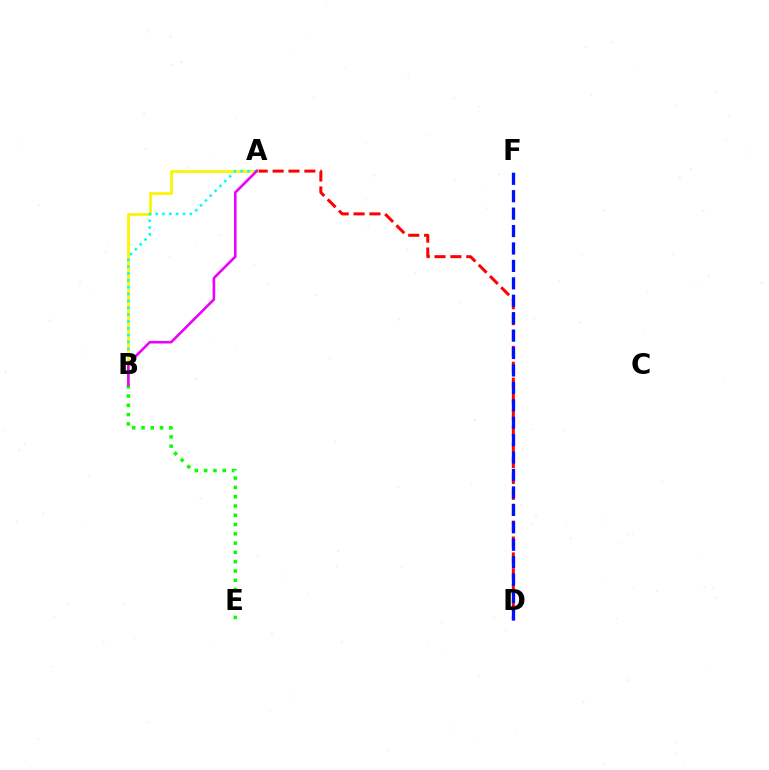{('A', 'D'): [{'color': '#ff0000', 'line_style': 'dashed', 'thickness': 2.16}], ('A', 'B'): [{'color': '#fcf500', 'line_style': 'solid', 'thickness': 1.99}, {'color': '#00fff6', 'line_style': 'dotted', 'thickness': 1.86}, {'color': '#ee00ff', 'line_style': 'solid', 'thickness': 1.87}], ('B', 'E'): [{'color': '#08ff00', 'line_style': 'dotted', 'thickness': 2.52}], ('D', 'F'): [{'color': '#0010ff', 'line_style': 'dashed', 'thickness': 2.37}]}